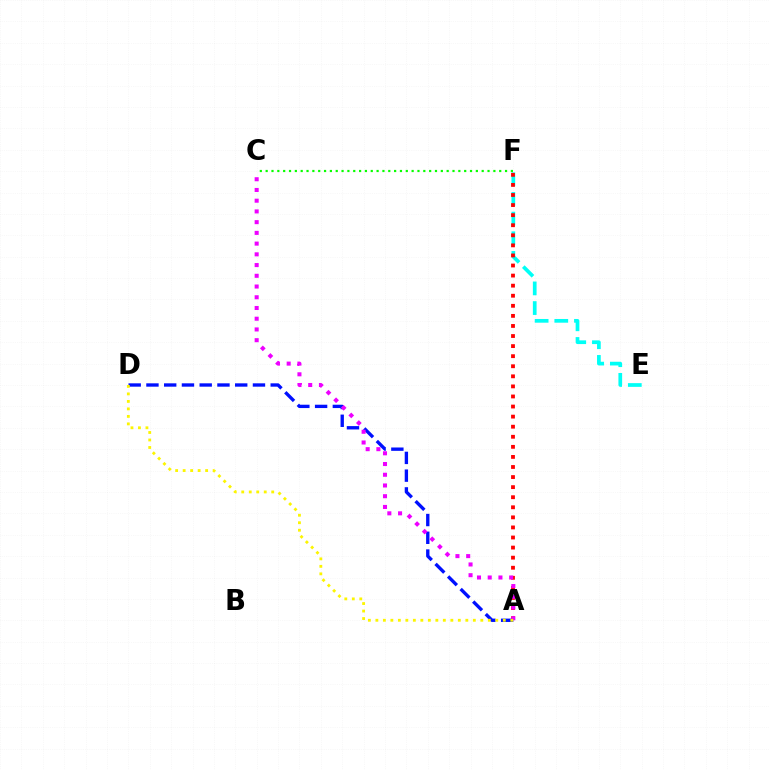{('E', 'F'): [{'color': '#00fff6', 'line_style': 'dashed', 'thickness': 2.67}], ('A', 'F'): [{'color': '#ff0000', 'line_style': 'dotted', 'thickness': 2.74}], ('C', 'F'): [{'color': '#08ff00', 'line_style': 'dotted', 'thickness': 1.59}], ('A', 'D'): [{'color': '#0010ff', 'line_style': 'dashed', 'thickness': 2.41}, {'color': '#fcf500', 'line_style': 'dotted', 'thickness': 2.04}], ('A', 'C'): [{'color': '#ee00ff', 'line_style': 'dotted', 'thickness': 2.92}]}